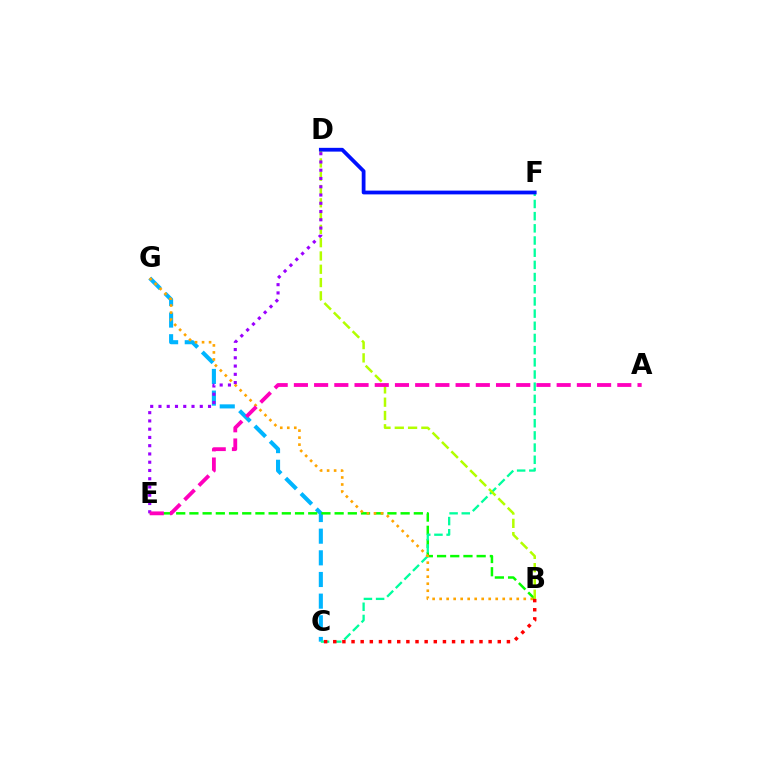{('C', 'G'): [{'color': '#00b5ff', 'line_style': 'dashed', 'thickness': 2.94}], ('B', 'E'): [{'color': '#08ff00', 'line_style': 'dashed', 'thickness': 1.79}], ('C', 'F'): [{'color': '#00ff9d', 'line_style': 'dashed', 'thickness': 1.65}], ('B', 'D'): [{'color': '#b3ff00', 'line_style': 'dashed', 'thickness': 1.81}], ('D', 'F'): [{'color': '#0010ff', 'line_style': 'solid', 'thickness': 2.72}], ('B', 'G'): [{'color': '#ffa500', 'line_style': 'dotted', 'thickness': 1.9}], ('D', 'E'): [{'color': '#9b00ff', 'line_style': 'dotted', 'thickness': 2.24}], ('A', 'E'): [{'color': '#ff00bd', 'line_style': 'dashed', 'thickness': 2.75}], ('B', 'C'): [{'color': '#ff0000', 'line_style': 'dotted', 'thickness': 2.48}]}